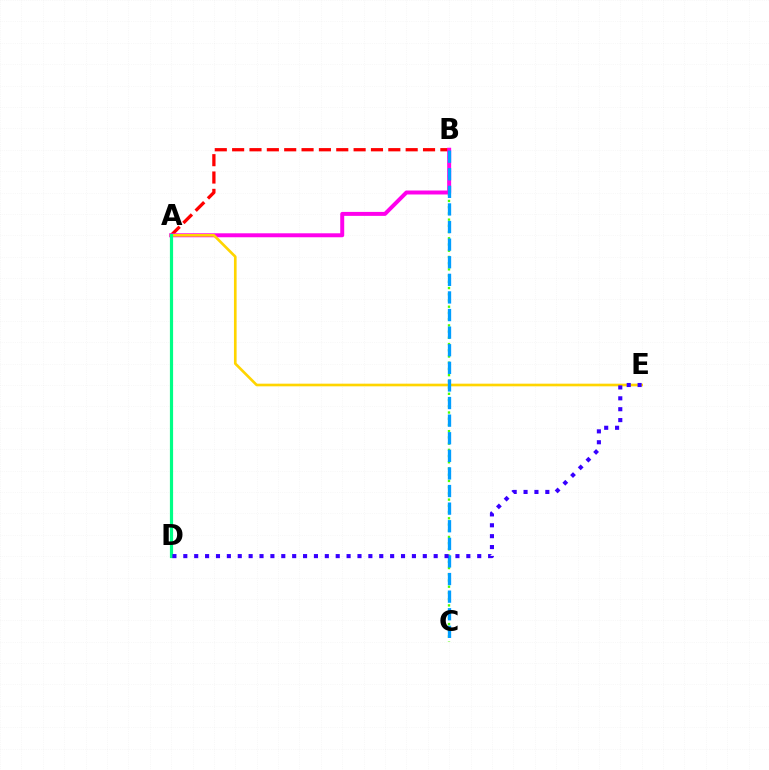{('B', 'C'): [{'color': '#4fff00', 'line_style': 'dotted', 'thickness': 1.69}, {'color': '#009eff', 'line_style': 'dashed', 'thickness': 2.39}], ('A', 'B'): [{'color': '#ff0000', 'line_style': 'dashed', 'thickness': 2.36}, {'color': '#ff00ed', 'line_style': 'solid', 'thickness': 2.86}], ('A', 'E'): [{'color': '#ffd500', 'line_style': 'solid', 'thickness': 1.91}], ('A', 'D'): [{'color': '#00ff86', 'line_style': 'solid', 'thickness': 2.3}], ('D', 'E'): [{'color': '#3700ff', 'line_style': 'dotted', 'thickness': 2.96}]}